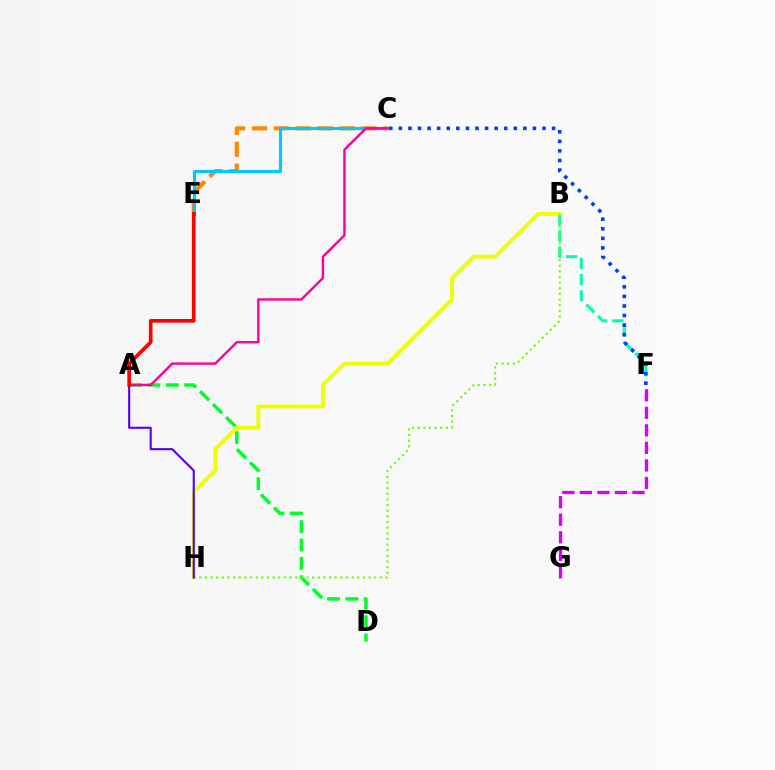{('C', 'E'): [{'color': '#ff8800', 'line_style': 'dashed', 'thickness': 2.97}, {'color': '#00c7ff', 'line_style': 'solid', 'thickness': 2.26}], ('A', 'D'): [{'color': '#00ff27', 'line_style': 'dashed', 'thickness': 2.5}], ('B', 'F'): [{'color': '#00ffaf', 'line_style': 'dashed', 'thickness': 2.22}], ('B', 'H'): [{'color': '#eeff00', 'line_style': 'solid', 'thickness': 2.77}, {'color': '#66ff00', 'line_style': 'dotted', 'thickness': 1.53}], ('A', 'C'): [{'color': '#ff00a0', 'line_style': 'solid', 'thickness': 1.75}], ('A', 'H'): [{'color': '#4f00ff', 'line_style': 'solid', 'thickness': 1.51}], ('A', 'E'): [{'color': '#ff0000', 'line_style': 'solid', 'thickness': 2.64}], ('F', 'G'): [{'color': '#d600ff', 'line_style': 'dashed', 'thickness': 2.38}], ('C', 'F'): [{'color': '#003fff', 'line_style': 'dotted', 'thickness': 2.6}]}